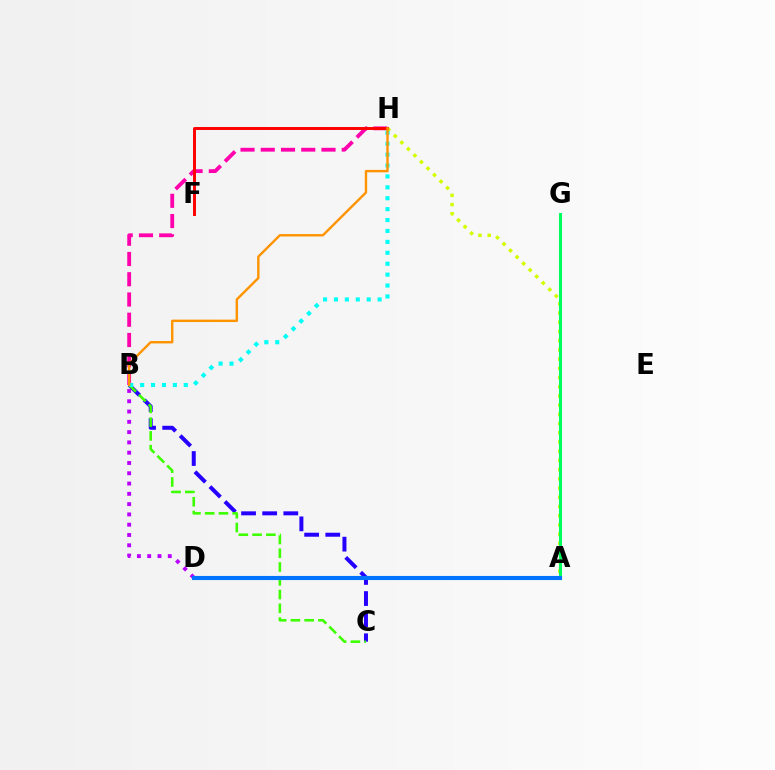{('A', 'H'): [{'color': '#d1ff00', 'line_style': 'dotted', 'thickness': 2.5}], ('B', 'C'): [{'color': '#2500ff', 'line_style': 'dashed', 'thickness': 2.87}, {'color': '#3dff00', 'line_style': 'dashed', 'thickness': 1.87}], ('B', 'H'): [{'color': '#ff00ac', 'line_style': 'dashed', 'thickness': 2.75}, {'color': '#00fff6', 'line_style': 'dotted', 'thickness': 2.96}, {'color': '#ff9400', 'line_style': 'solid', 'thickness': 1.73}], ('B', 'D'): [{'color': '#b900ff', 'line_style': 'dotted', 'thickness': 2.79}], ('A', 'G'): [{'color': '#00ff5c', 'line_style': 'solid', 'thickness': 2.21}], ('F', 'H'): [{'color': '#ff0000', 'line_style': 'solid', 'thickness': 2.12}], ('A', 'D'): [{'color': '#0074ff', 'line_style': 'solid', 'thickness': 2.96}]}